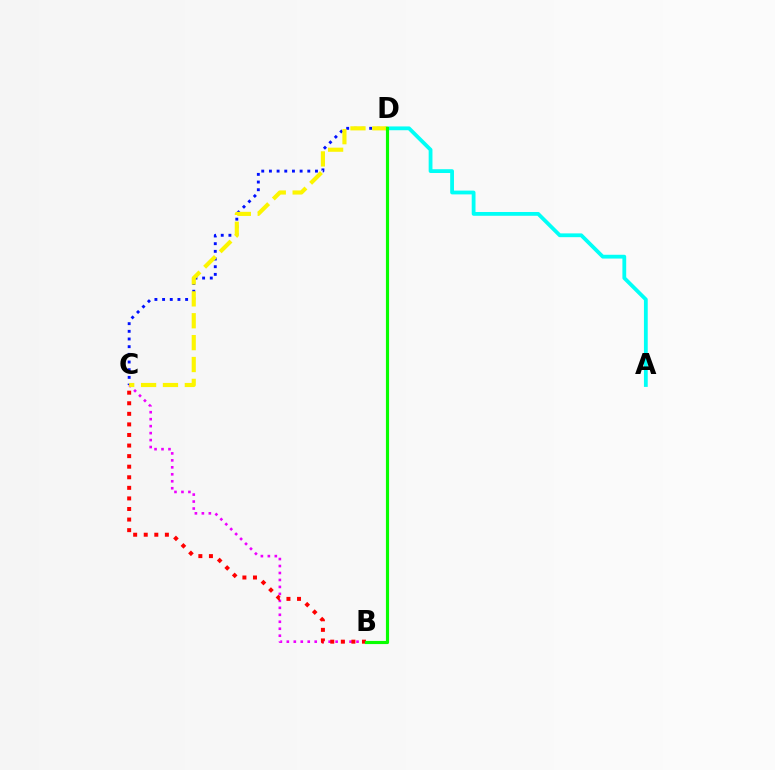{('A', 'D'): [{'color': '#00fff6', 'line_style': 'solid', 'thickness': 2.73}], ('B', 'C'): [{'color': '#ee00ff', 'line_style': 'dotted', 'thickness': 1.89}, {'color': '#ff0000', 'line_style': 'dotted', 'thickness': 2.87}], ('C', 'D'): [{'color': '#0010ff', 'line_style': 'dotted', 'thickness': 2.09}, {'color': '#fcf500', 'line_style': 'dashed', 'thickness': 2.97}], ('B', 'D'): [{'color': '#08ff00', 'line_style': 'solid', 'thickness': 2.27}]}